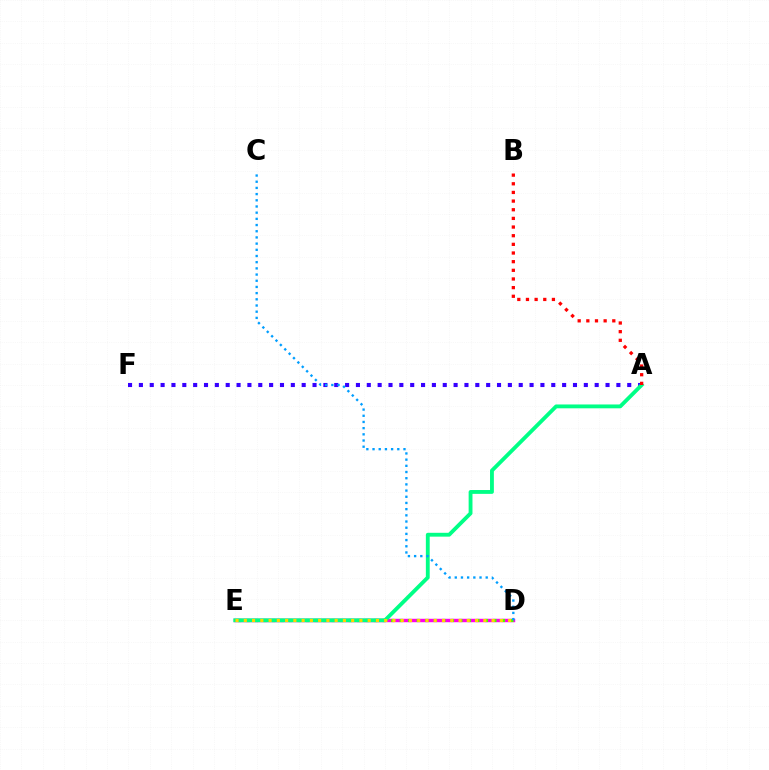{('D', 'E'): [{'color': '#ff00ed', 'line_style': 'solid', 'thickness': 2.48}, {'color': '#4fff00', 'line_style': 'dotted', 'thickness': 2.31}, {'color': '#ffd500', 'line_style': 'dotted', 'thickness': 2.24}], ('A', 'F'): [{'color': '#3700ff', 'line_style': 'dotted', 'thickness': 2.95}], ('A', 'E'): [{'color': '#00ff86', 'line_style': 'solid', 'thickness': 2.77}], ('C', 'D'): [{'color': '#009eff', 'line_style': 'dotted', 'thickness': 1.68}], ('A', 'B'): [{'color': '#ff0000', 'line_style': 'dotted', 'thickness': 2.35}]}